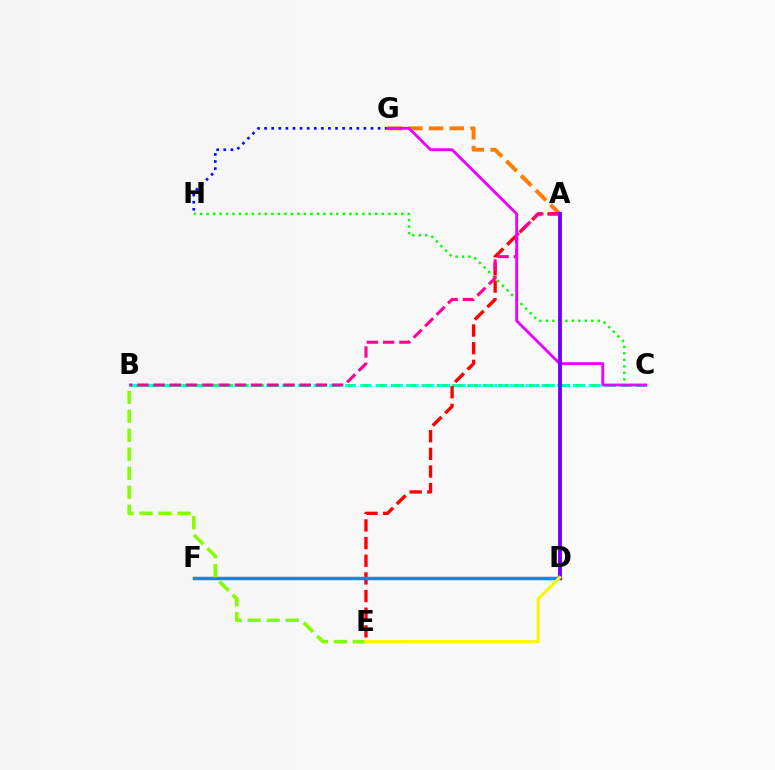{('A', 'G'): [{'color': '#ff7c00', 'line_style': 'dashed', 'thickness': 2.81}], ('B', 'C'): [{'color': '#00ff74', 'line_style': 'dashed', 'thickness': 2.08}, {'color': '#00fff6', 'line_style': 'dotted', 'thickness': 2.13}], ('A', 'E'): [{'color': '#ff0000', 'line_style': 'dashed', 'thickness': 2.4}], ('C', 'H'): [{'color': '#08ff00', 'line_style': 'dotted', 'thickness': 1.76}], ('G', 'H'): [{'color': '#0010ff', 'line_style': 'dotted', 'thickness': 1.93}], ('D', 'F'): [{'color': '#008cff', 'line_style': 'solid', 'thickness': 2.51}], ('A', 'B'): [{'color': '#ff0094', 'line_style': 'dashed', 'thickness': 2.2}], ('B', 'E'): [{'color': '#84ff00', 'line_style': 'dashed', 'thickness': 2.58}], ('C', 'G'): [{'color': '#ee00ff', 'line_style': 'solid', 'thickness': 2.05}], ('A', 'D'): [{'color': '#7200ff', 'line_style': 'solid', 'thickness': 2.78}], ('D', 'E'): [{'color': '#fcf500', 'line_style': 'solid', 'thickness': 2.2}]}